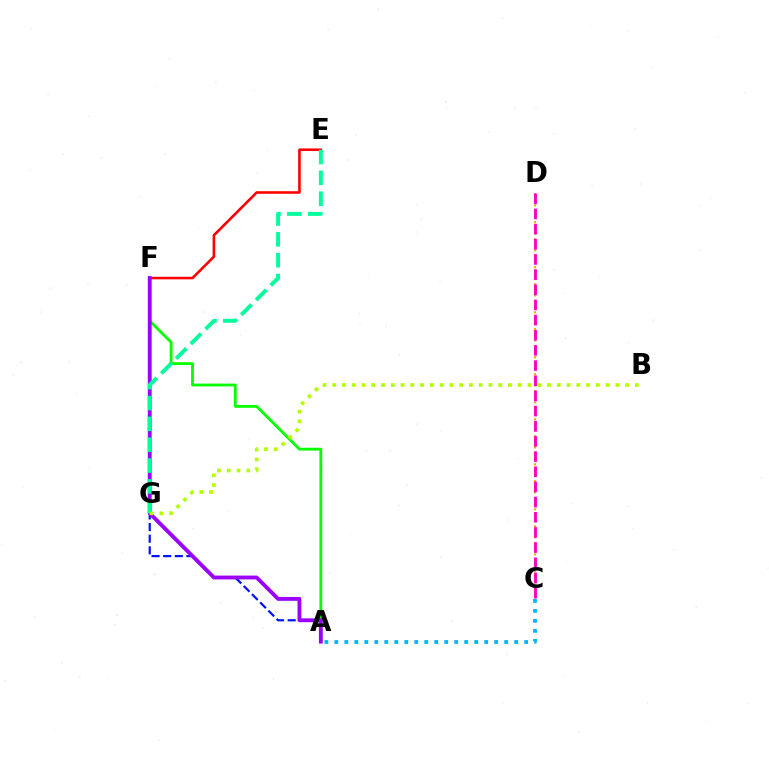{('A', 'F'): [{'color': '#0010ff', 'line_style': 'dashed', 'thickness': 1.58}, {'color': '#08ff00', 'line_style': 'solid', 'thickness': 2.04}, {'color': '#9b00ff', 'line_style': 'solid', 'thickness': 2.76}], ('E', 'F'): [{'color': '#ff0000', 'line_style': 'solid', 'thickness': 1.87}], ('E', 'G'): [{'color': '#00ff9d', 'line_style': 'dashed', 'thickness': 2.83}], ('A', 'C'): [{'color': '#00b5ff', 'line_style': 'dotted', 'thickness': 2.71}], ('C', 'D'): [{'color': '#ffa500', 'line_style': 'dotted', 'thickness': 1.53}, {'color': '#ff00bd', 'line_style': 'dashed', 'thickness': 2.06}], ('B', 'G'): [{'color': '#b3ff00', 'line_style': 'dotted', 'thickness': 2.65}]}